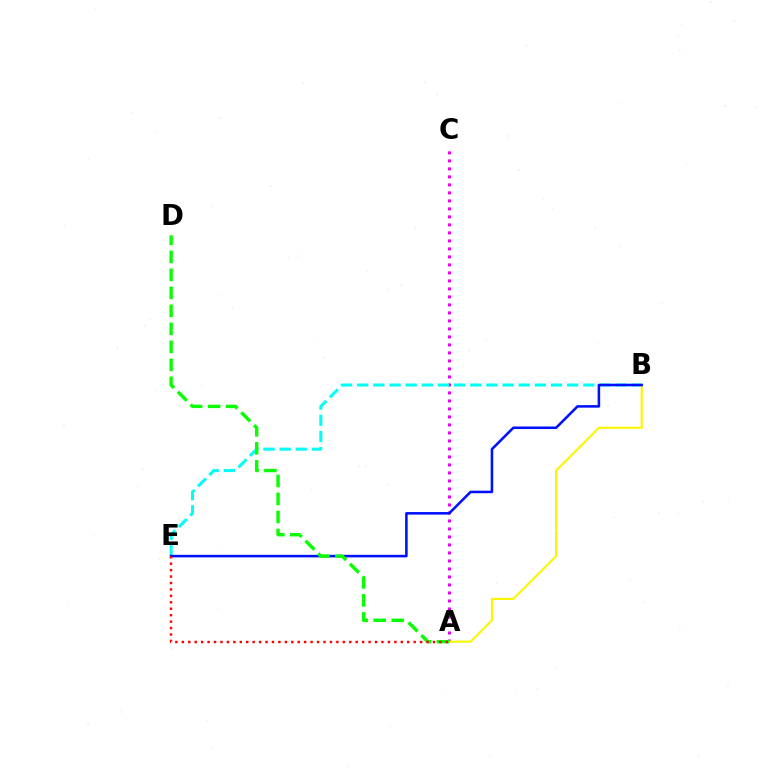{('A', 'C'): [{'color': '#ee00ff', 'line_style': 'dotted', 'thickness': 2.17}], ('B', 'E'): [{'color': '#00fff6', 'line_style': 'dashed', 'thickness': 2.19}, {'color': '#0010ff', 'line_style': 'solid', 'thickness': 1.84}], ('A', 'B'): [{'color': '#fcf500', 'line_style': 'solid', 'thickness': 1.53}], ('A', 'D'): [{'color': '#08ff00', 'line_style': 'dashed', 'thickness': 2.45}], ('A', 'E'): [{'color': '#ff0000', 'line_style': 'dotted', 'thickness': 1.75}]}